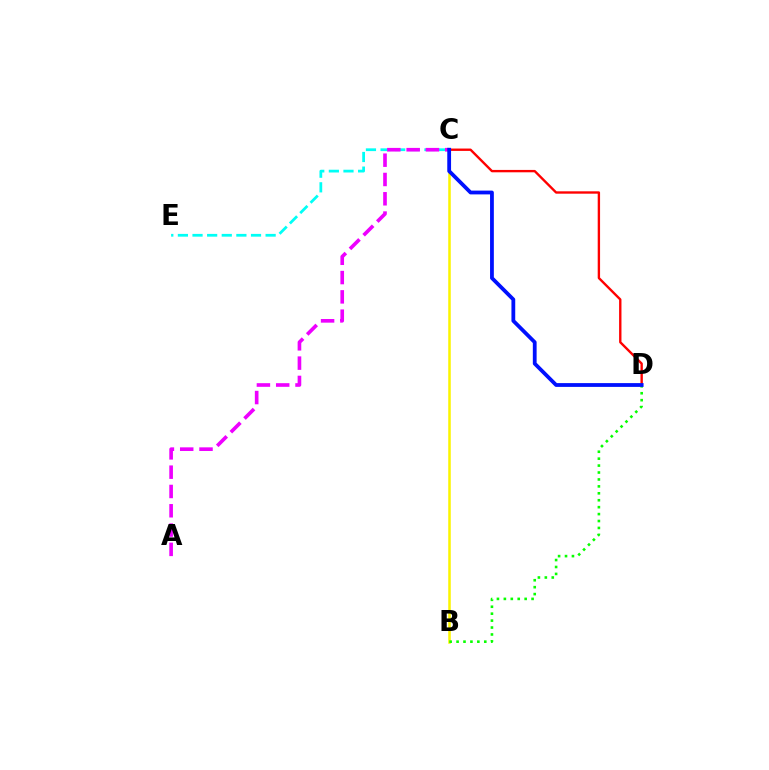{('C', 'E'): [{'color': '#00fff6', 'line_style': 'dashed', 'thickness': 1.99}], ('C', 'D'): [{'color': '#ff0000', 'line_style': 'solid', 'thickness': 1.71}, {'color': '#0010ff', 'line_style': 'solid', 'thickness': 2.73}], ('A', 'C'): [{'color': '#ee00ff', 'line_style': 'dashed', 'thickness': 2.62}], ('B', 'C'): [{'color': '#fcf500', 'line_style': 'solid', 'thickness': 1.83}], ('B', 'D'): [{'color': '#08ff00', 'line_style': 'dotted', 'thickness': 1.88}]}